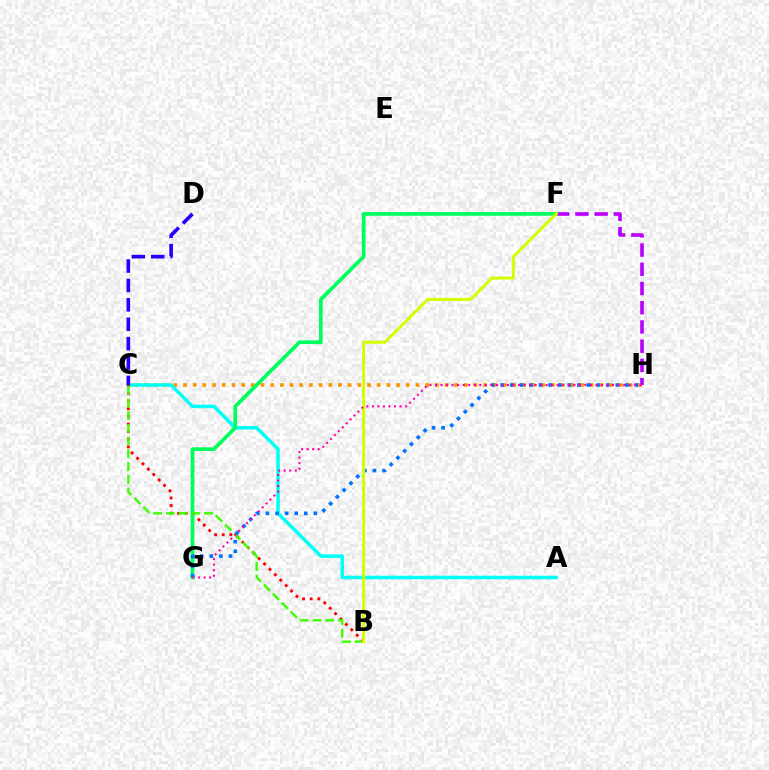{('C', 'H'): [{'color': '#ff9400', 'line_style': 'dotted', 'thickness': 2.63}], ('A', 'C'): [{'color': '#00fff6', 'line_style': 'solid', 'thickness': 2.52}], ('F', 'H'): [{'color': '#b900ff', 'line_style': 'dashed', 'thickness': 2.61}], ('B', 'C'): [{'color': '#ff0000', 'line_style': 'dotted', 'thickness': 2.07}, {'color': '#3dff00', 'line_style': 'dashed', 'thickness': 1.73}], ('F', 'G'): [{'color': '#00ff5c', 'line_style': 'solid', 'thickness': 2.67}], ('G', 'H'): [{'color': '#0074ff', 'line_style': 'dotted', 'thickness': 2.61}, {'color': '#ff00ac', 'line_style': 'dotted', 'thickness': 1.5}], ('B', 'F'): [{'color': '#d1ff00', 'line_style': 'solid', 'thickness': 2.12}], ('C', 'D'): [{'color': '#2500ff', 'line_style': 'dashed', 'thickness': 2.64}]}